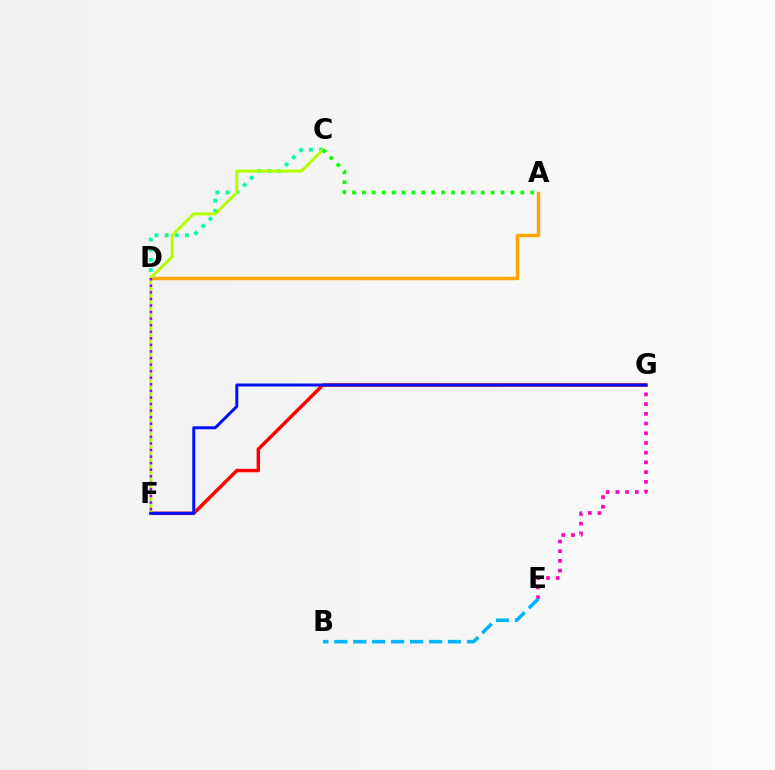{('E', 'G'): [{'color': '#ff00bd', 'line_style': 'dotted', 'thickness': 2.64}], ('C', 'D'): [{'color': '#00ff9d', 'line_style': 'dotted', 'thickness': 2.75}], ('F', 'G'): [{'color': '#ff0000', 'line_style': 'solid', 'thickness': 2.49}, {'color': '#0010ff', 'line_style': 'solid', 'thickness': 2.15}], ('A', 'D'): [{'color': '#ffa500', 'line_style': 'solid', 'thickness': 2.5}], ('C', 'F'): [{'color': '#b3ff00', 'line_style': 'solid', 'thickness': 2.16}], ('B', 'E'): [{'color': '#00b5ff', 'line_style': 'dashed', 'thickness': 2.57}], ('D', 'F'): [{'color': '#9b00ff', 'line_style': 'dotted', 'thickness': 1.78}], ('A', 'C'): [{'color': '#08ff00', 'line_style': 'dotted', 'thickness': 2.69}]}